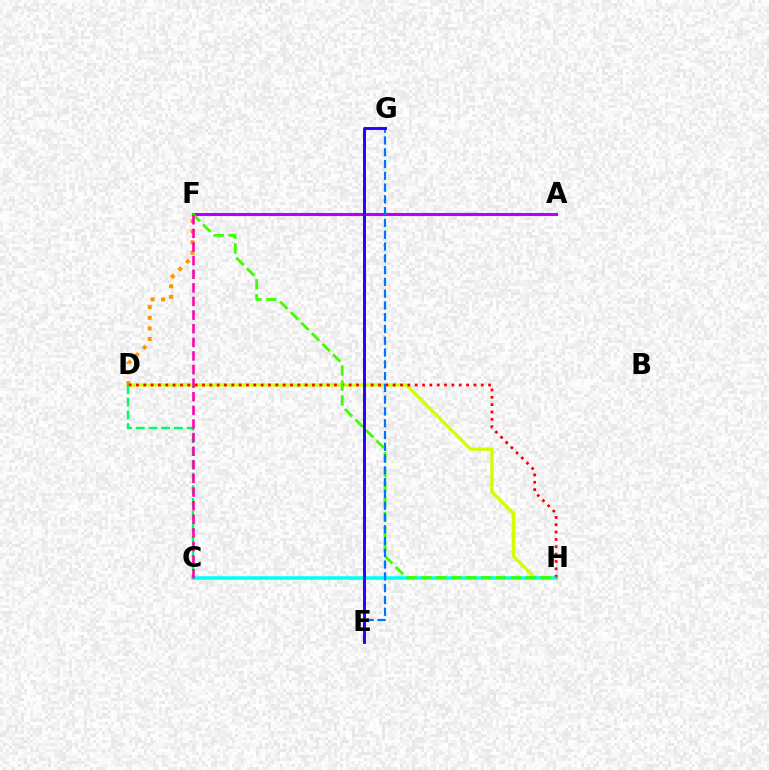{('D', 'H'): [{'color': '#d1ff00', 'line_style': 'solid', 'thickness': 2.37}, {'color': '#ff0000', 'line_style': 'dotted', 'thickness': 1.99}], ('C', 'H'): [{'color': '#00fff6', 'line_style': 'solid', 'thickness': 2.53}], ('D', 'F'): [{'color': '#ff9400', 'line_style': 'dotted', 'thickness': 2.88}], ('A', 'F'): [{'color': '#b900ff', 'line_style': 'solid', 'thickness': 2.22}], ('F', 'H'): [{'color': '#3dff00', 'line_style': 'dashed', 'thickness': 2.03}], ('E', 'G'): [{'color': '#0074ff', 'line_style': 'dashed', 'thickness': 1.6}, {'color': '#2500ff', 'line_style': 'solid', 'thickness': 2.09}], ('C', 'D'): [{'color': '#00ff5c', 'line_style': 'dashed', 'thickness': 1.73}], ('C', 'F'): [{'color': '#ff00ac', 'line_style': 'dashed', 'thickness': 1.85}]}